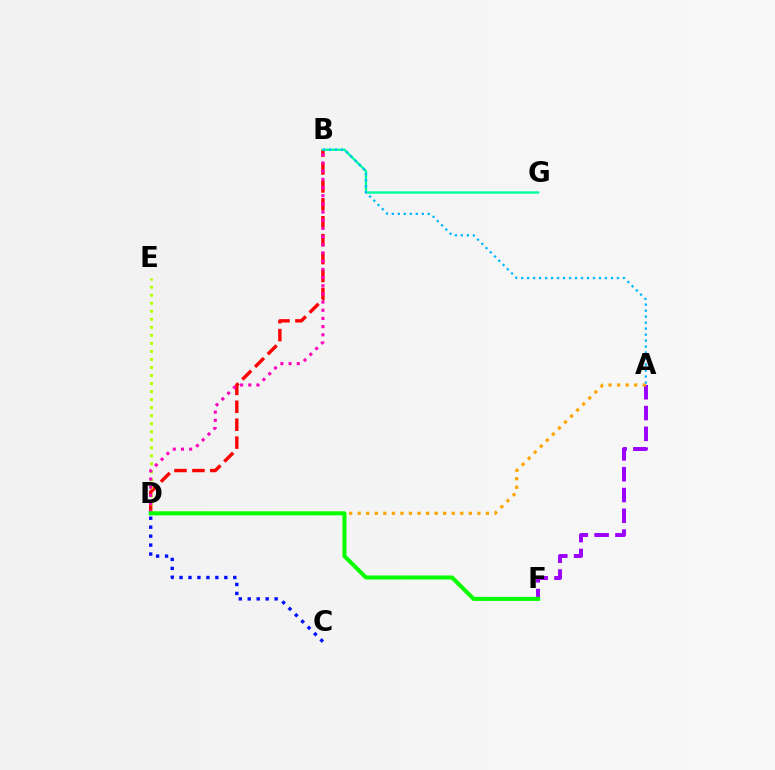{('B', 'D'): [{'color': '#ff0000', 'line_style': 'dashed', 'thickness': 2.43}, {'color': '#ff00bd', 'line_style': 'dotted', 'thickness': 2.22}], ('D', 'E'): [{'color': '#b3ff00', 'line_style': 'dotted', 'thickness': 2.18}], ('A', 'F'): [{'color': '#9b00ff', 'line_style': 'dashed', 'thickness': 2.82}], ('B', 'G'): [{'color': '#00ff9d', 'line_style': 'solid', 'thickness': 1.71}], ('A', 'D'): [{'color': '#ffa500', 'line_style': 'dotted', 'thickness': 2.32}], ('C', 'D'): [{'color': '#0010ff', 'line_style': 'dotted', 'thickness': 2.43}], ('A', 'B'): [{'color': '#00b5ff', 'line_style': 'dotted', 'thickness': 1.63}], ('D', 'F'): [{'color': '#08ff00', 'line_style': 'solid', 'thickness': 2.92}]}